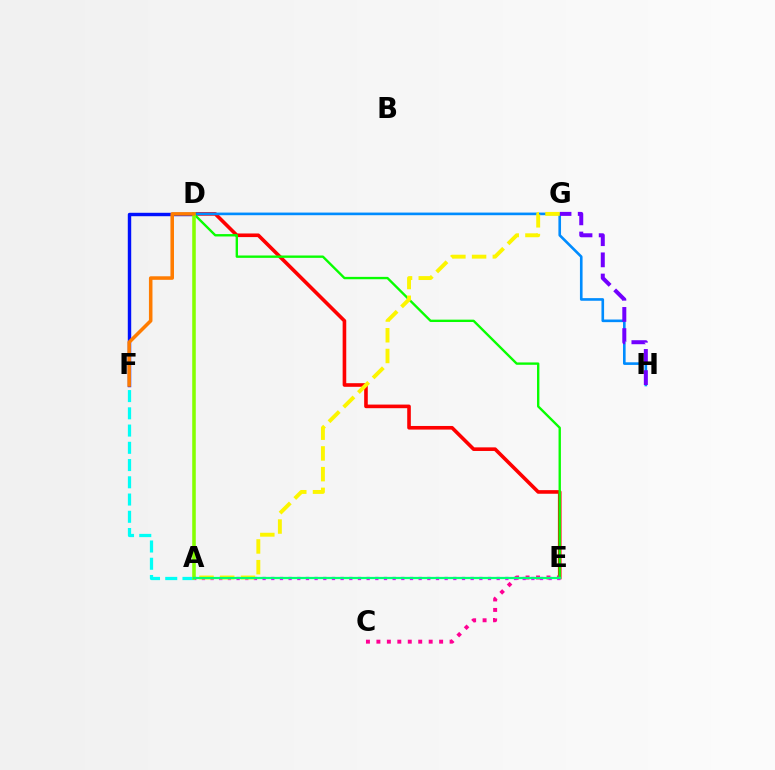{('D', 'E'): [{'color': '#ff0000', 'line_style': 'solid', 'thickness': 2.6}, {'color': '#08ff00', 'line_style': 'solid', 'thickness': 1.7}], ('D', 'H'): [{'color': '#008cff', 'line_style': 'solid', 'thickness': 1.89}], ('A', 'F'): [{'color': '#00fff6', 'line_style': 'dashed', 'thickness': 2.34}], ('G', 'H'): [{'color': '#7200ff', 'line_style': 'dashed', 'thickness': 2.88}], ('C', 'E'): [{'color': '#ff0094', 'line_style': 'dotted', 'thickness': 2.84}], ('D', 'F'): [{'color': '#0010ff', 'line_style': 'solid', 'thickness': 2.46}, {'color': '#ff7c00', 'line_style': 'solid', 'thickness': 2.55}], ('A', 'E'): [{'color': '#ee00ff', 'line_style': 'dotted', 'thickness': 2.36}, {'color': '#00ff74', 'line_style': 'solid', 'thickness': 1.61}], ('A', 'G'): [{'color': '#fcf500', 'line_style': 'dashed', 'thickness': 2.81}], ('A', 'D'): [{'color': '#84ff00', 'line_style': 'solid', 'thickness': 2.56}]}